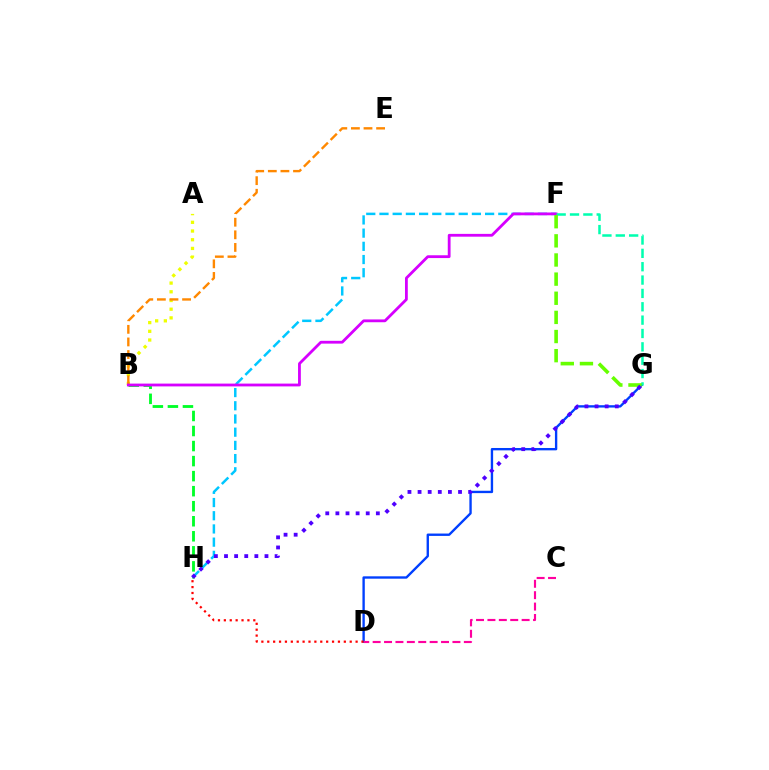{('D', 'G'): [{'color': '#003fff', 'line_style': 'solid', 'thickness': 1.7}], ('B', 'H'): [{'color': '#00ff27', 'line_style': 'dashed', 'thickness': 2.04}], ('A', 'B'): [{'color': '#eeff00', 'line_style': 'dotted', 'thickness': 2.36}], ('B', 'E'): [{'color': '#ff8800', 'line_style': 'dashed', 'thickness': 1.71}], ('F', 'H'): [{'color': '#00c7ff', 'line_style': 'dashed', 'thickness': 1.79}], ('D', 'H'): [{'color': '#ff0000', 'line_style': 'dotted', 'thickness': 1.6}], ('B', 'F'): [{'color': '#d600ff', 'line_style': 'solid', 'thickness': 2.02}], ('F', 'G'): [{'color': '#00ffaf', 'line_style': 'dashed', 'thickness': 1.81}, {'color': '#66ff00', 'line_style': 'dashed', 'thickness': 2.6}], ('G', 'H'): [{'color': '#4f00ff', 'line_style': 'dotted', 'thickness': 2.75}], ('C', 'D'): [{'color': '#ff00a0', 'line_style': 'dashed', 'thickness': 1.55}]}